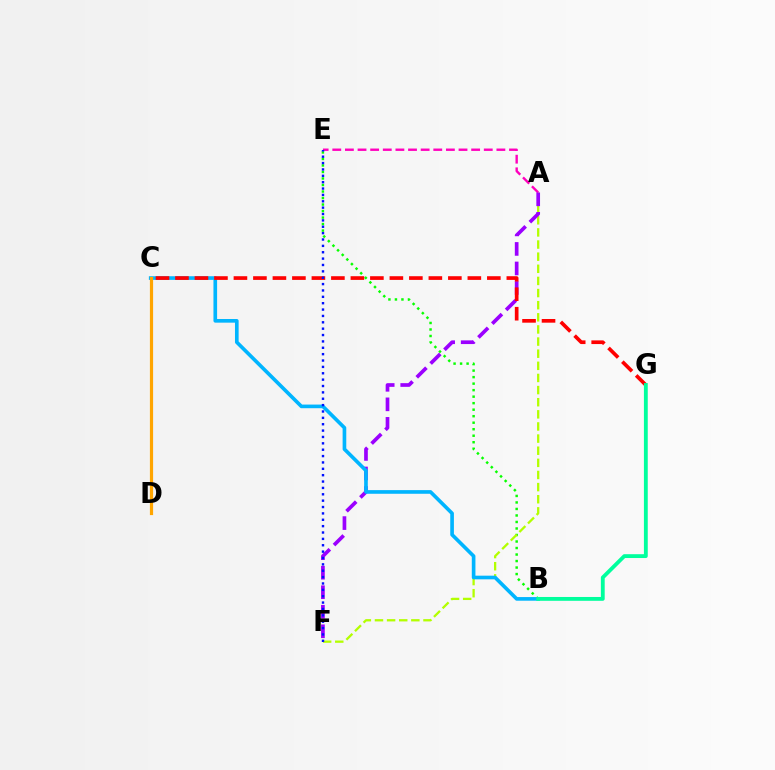{('B', 'E'): [{'color': '#08ff00', 'line_style': 'dotted', 'thickness': 1.77}], ('A', 'F'): [{'color': '#b3ff00', 'line_style': 'dashed', 'thickness': 1.65}, {'color': '#9b00ff', 'line_style': 'dashed', 'thickness': 2.65}], ('A', 'E'): [{'color': '#ff00bd', 'line_style': 'dashed', 'thickness': 1.71}], ('B', 'C'): [{'color': '#00b5ff', 'line_style': 'solid', 'thickness': 2.63}], ('C', 'G'): [{'color': '#ff0000', 'line_style': 'dashed', 'thickness': 2.65}], ('E', 'F'): [{'color': '#0010ff', 'line_style': 'dotted', 'thickness': 1.73}], ('B', 'G'): [{'color': '#00ff9d', 'line_style': 'solid', 'thickness': 2.76}], ('C', 'D'): [{'color': '#ffa500', 'line_style': 'solid', 'thickness': 2.3}]}